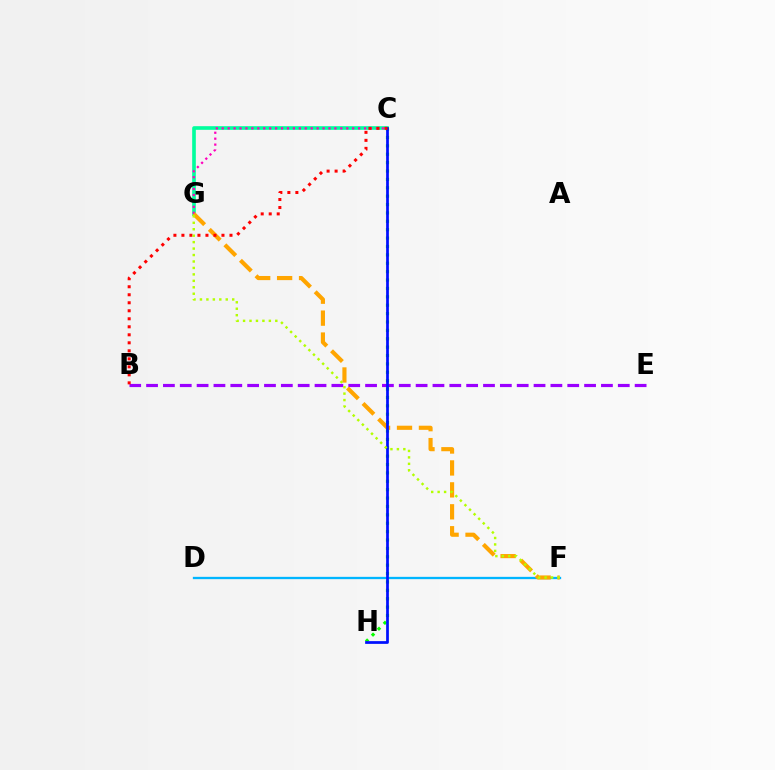{('C', 'G'): [{'color': '#00ff9d', 'line_style': 'solid', 'thickness': 2.62}, {'color': '#ff00bd', 'line_style': 'dotted', 'thickness': 1.61}], ('C', 'H'): [{'color': '#08ff00', 'line_style': 'dotted', 'thickness': 2.28}, {'color': '#0010ff', 'line_style': 'solid', 'thickness': 1.97}], ('D', 'F'): [{'color': '#00b5ff', 'line_style': 'solid', 'thickness': 1.66}], ('B', 'E'): [{'color': '#9b00ff', 'line_style': 'dashed', 'thickness': 2.29}], ('F', 'G'): [{'color': '#ffa500', 'line_style': 'dashed', 'thickness': 2.98}, {'color': '#b3ff00', 'line_style': 'dotted', 'thickness': 1.75}], ('B', 'C'): [{'color': '#ff0000', 'line_style': 'dotted', 'thickness': 2.18}]}